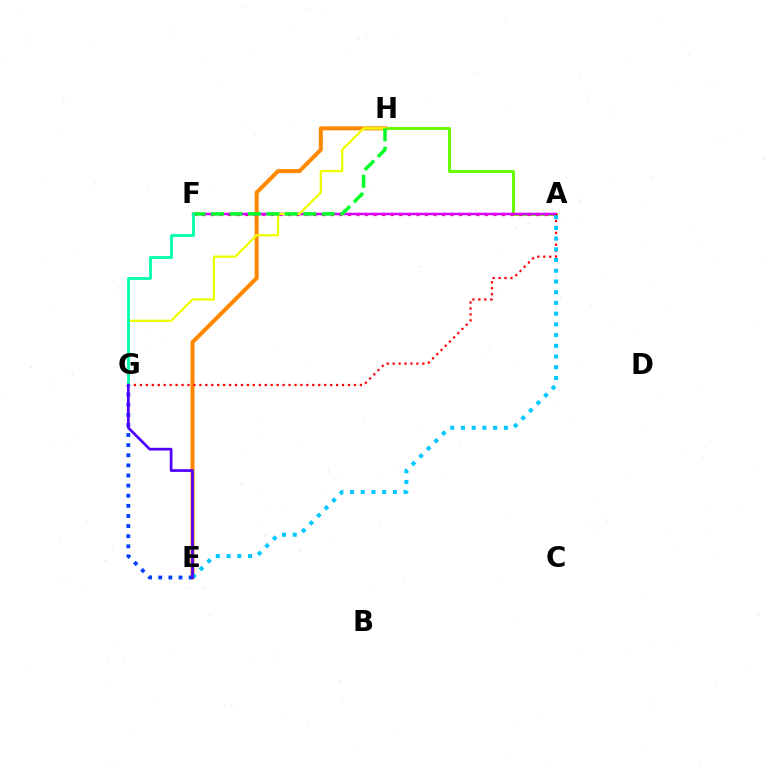{('A', 'H'): [{'color': '#66ff00', 'line_style': 'solid', 'thickness': 2.15}], ('E', 'H'): [{'color': '#ff8800', 'line_style': 'solid', 'thickness': 2.89}], ('A', 'F'): [{'color': '#ff00a0', 'line_style': 'dotted', 'thickness': 2.33}, {'color': '#d600ff', 'line_style': 'solid', 'thickness': 1.78}], ('E', 'G'): [{'color': '#003fff', 'line_style': 'dotted', 'thickness': 2.75}, {'color': '#4f00ff', 'line_style': 'solid', 'thickness': 1.95}], ('A', 'G'): [{'color': '#ff0000', 'line_style': 'dotted', 'thickness': 1.62}], ('A', 'E'): [{'color': '#00c7ff', 'line_style': 'dotted', 'thickness': 2.91}], ('G', 'H'): [{'color': '#eeff00', 'line_style': 'solid', 'thickness': 1.65}], ('F', 'H'): [{'color': '#00ff27', 'line_style': 'dashed', 'thickness': 2.51}], ('F', 'G'): [{'color': '#00ffaf', 'line_style': 'solid', 'thickness': 2.02}]}